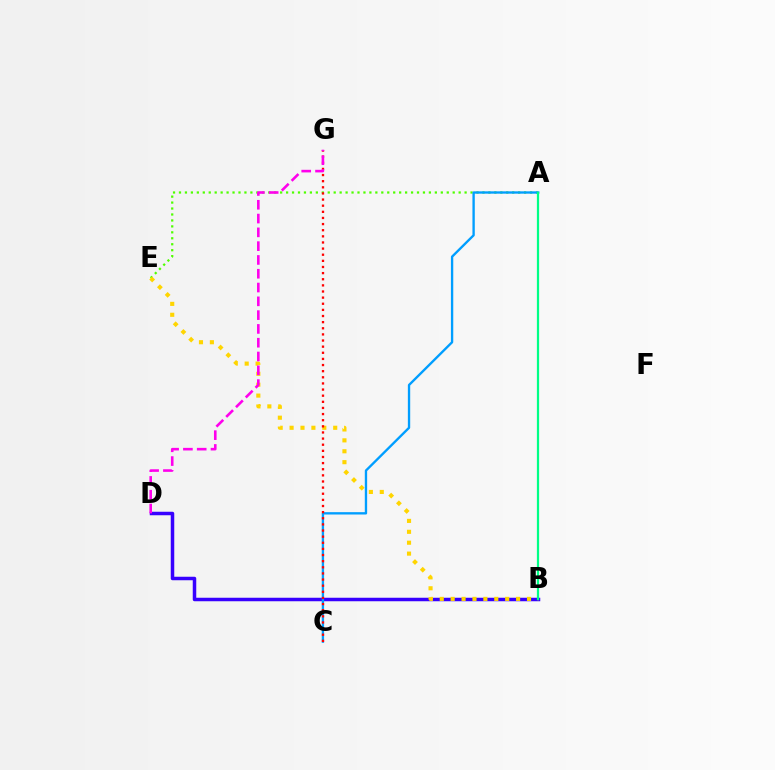{('B', 'D'): [{'color': '#3700ff', 'line_style': 'solid', 'thickness': 2.52}], ('A', 'E'): [{'color': '#4fff00', 'line_style': 'dotted', 'thickness': 1.62}], ('B', 'E'): [{'color': '#ffd500', 'line_style': 'dotted', 'thickness': 2.96}], ('A', 'C'): [{'color': '#009eff', 'line_style': 'solid', 'thickness': 1.69}], ('C', 'G'): [{'color': '#ff0000', 'line_style': 'dotted', 'thickness': 1.67}], ('D', 'G'): [{'color': '#ff00ed', 'line_style': 'dashed', 'thickness': 1.87}], ('A', 'B'): [{'color': '#00ff86', 'line_style': 'solid', 'thickness': 1.61}]}